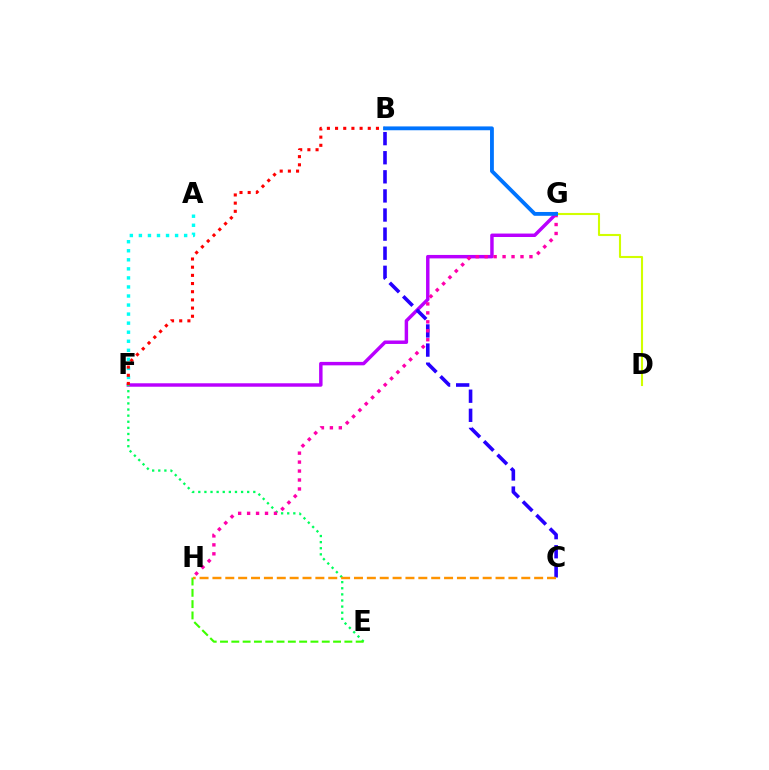{('A', 'F'): [{'color': '#00fff6', 'line_style': 'dotted', 'thickness': 2.46}], ('F', 'G'): [{'color': '#b900ff', 'line_style': 'solid', 'thickness': 2.49}], ('E', 'F'): [{'color': '#00ff5c', 'line_style': 'dotted', 'thickness': 1.66}], ('B', 'F'): [{'color': '#ff0000', 'line_style': 'dotted', 'thickness': 2.22}], ('B', 'C'): [{'color': '#2500ff', 'line_style': 'dashed', 'thickness': 2.59}], ('E', 'H'): [{'color': '#3dff00', 'line_style': 'dashed', 'thickness': 1.54}], ('G', 'H'): [{'color': '#ff00ac', 'line_style': 'dotted', 'thickness': 2.43}], ('D', 'G'): [{'color': '#d1ff00', 'line_style': 'solid', 'thickness': 1.52}], ('C', 'H'): [{'color': '#ff9400', 'line_style': 'dashed', 'thickness': 1.75}], ('B', 'G'): [{'color': '#0074ff', 'line_style': 'solid', 'thickness': 2.76}]}